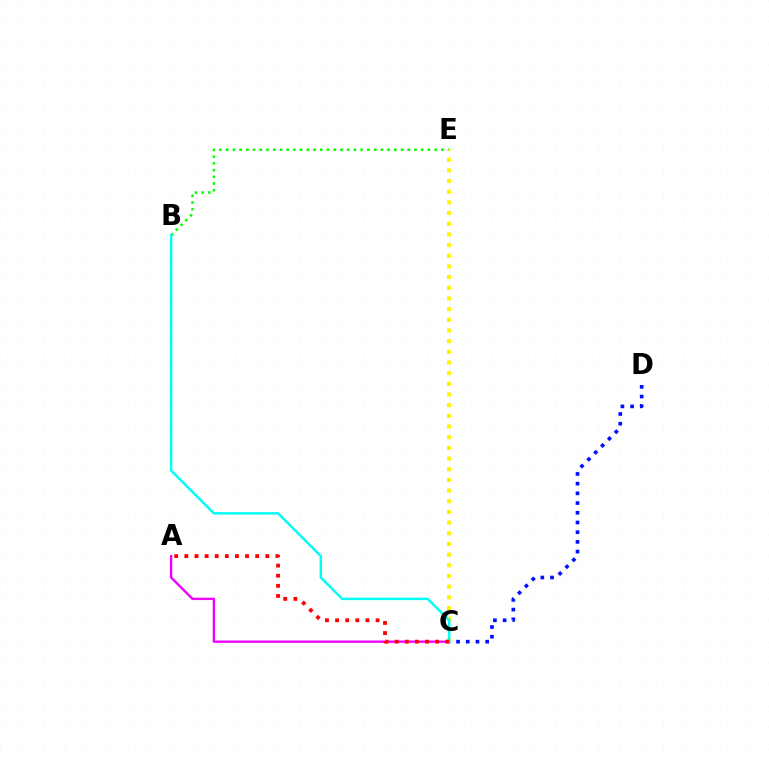{('B', 'E'): [{'color': '#08ff00', 'line_style': 'dotted', 'thickness': 1.83}], ('A', 'C'): [{'color': '#ee00ff', 'line_style': 'solid', 'thickness': 1.69}, {'color': '#ff0000', 'line_style': 'dotted', 'thickness': 2.75}], ('C', 'E'): [{'color': '#fcf500', 'line_style': 'dotted', 'thickness': 2.9}], ('C', 'D'): [{'color': '#0010ff', 'line_style': 'dotted', 'thickness': 2.64}], ('B', 'C'): [{'color': '#00fff6', 'line_style': 'solid', 'thickness': 1.77}]}